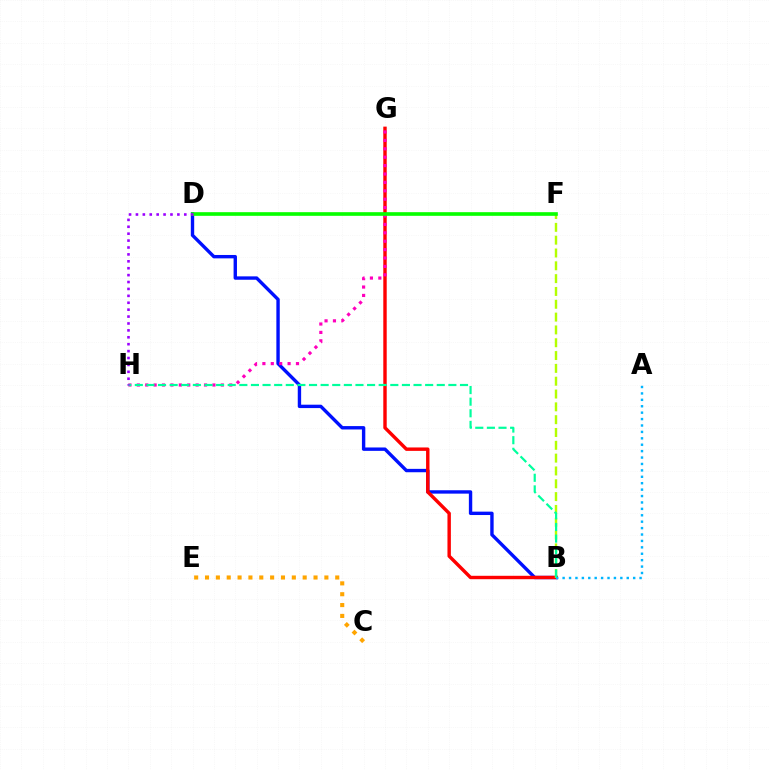{('B', 'D'): [{'color': '#0010ff', 'line_style': 'solid', 'thickness': 2.44}], ('B', 'G'): [{'color': '#ff0000', 'line_style': 'solid', 'thickness': 2.46}], ('G', 'H'): [{'color': '#ff00bd', 'line_style': 'dotted', 'thickness': 2.28}], ('B', 'F'): [{'color': '#b3ff00', 'line_style': 'dashed', 'thickness': 1.74}], ('D', 'F'): [{'color': '#08ff00', 'line_style': 'solid', 'thickness': 2.62}], ('C', 'E'): [{'color': '#ffa500', 'line_style': 'dotted', 'thickness': 2.95}], ('A', 'B'): [{'color': '#00b5ff', 'line_style': 'dotted', 'thickness': 1.74}], ('B', 'H'): [{'color': '#00ff9d', 'line_style': 'dashed', 'thickness': 1.58}], ('D', 'H'): [{'color': '#9b00ff', 'line_style': 'dotted', 'thickness': 1.88}]}